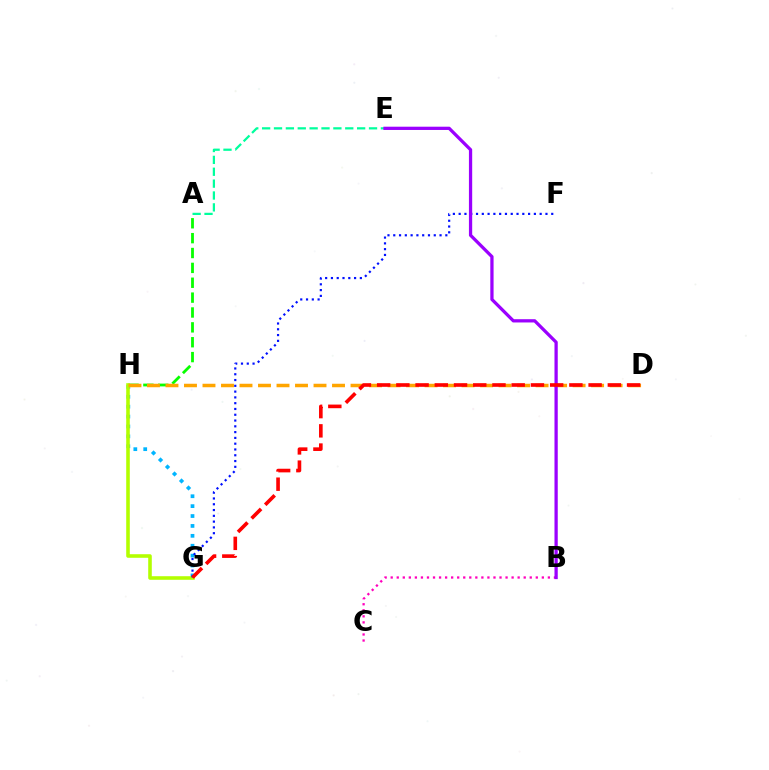{('A', 'H'): [{'color': '#08ff00', 'line_style': 'dashed', 'thickness': 2.02}], ('B', 'C'): [{'color': '#ff00bd', 'line_style': 'dotted', 'thickness': 1.64}], ('G', 'H'): [{'color': '#00b5ff', 'line_style': 'dotted', 'thickness': 2.69}, {'color': '#b3ff00', 'line_style': 'solid', 'thickness': 2.57}], ('D', 'H'): [{'color': '#ffa500', 'line_style': 'dashed', 'thickness': 2.51}], ('F', 'G'): [{'color': '#0010ff', 'line_style': 'dotted', 'thickness': 1.57}], ('A', 'E'): [{'color': '#00ff9d', 'line_style': 'dashed', 'thickness': 1.61}], ('B', 'E'): [{'color': '#9b00ff', 'line_style': 'solid', 'thickness': 2.35}], ('D', 'G'): [{'color': '#ff0000', 'line_style': 'dashed', 'thickness': 2.61}]}